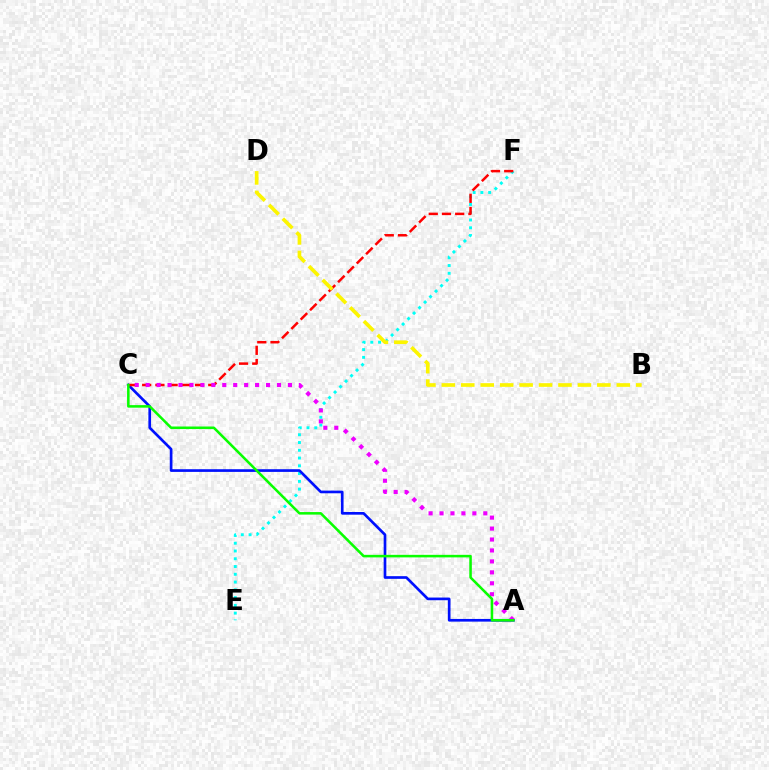{('E', 'F'): [{'color': '#00fff6', 'line_style': 'dotted', 'thickness': 2.11}], ('A', 'C'): [{'color': '#0010ff', 'line_style': 'solid', 'thickness': 1.93}, {'color': '#ee00ff', 'line_style': 'dotted', 'thickness': 2.97}, {'color': '#08ff00', 'line_style': 'solid', 'thickness': 1.83}], ('C', 'F'): [{'color': '#ff0000', 'line_style': 'dashed', 'thickness': 1.8}], ('B', 'D'): [{'color': '#fcf500', 'line_style': 'dashed', 'thickness': 2.64}]}